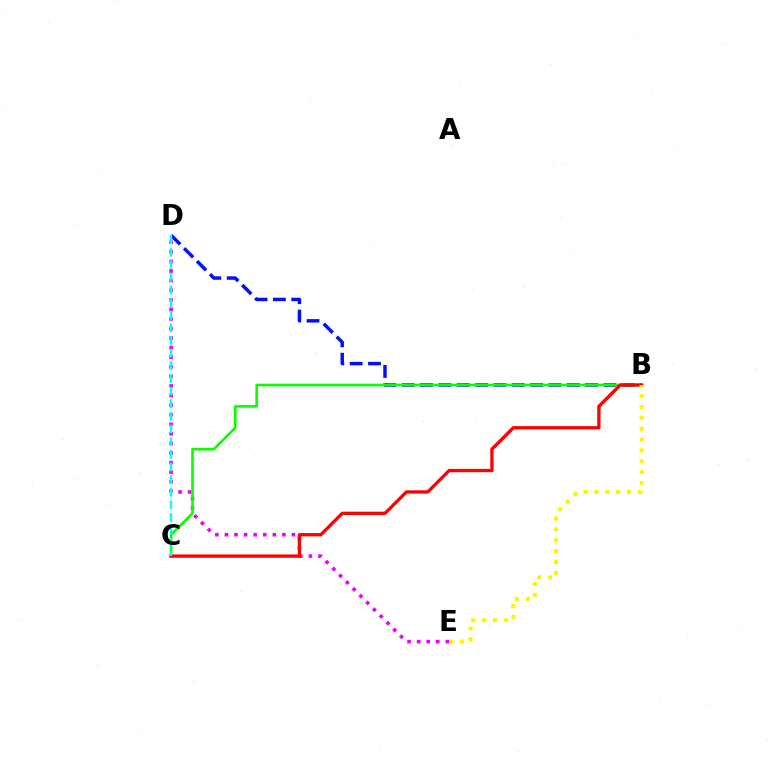{('B', 'D'): [{'color': '#0010ff', 'line_style': 'dashed', 'thickness': 2.49}], ('D', 'E'): [{'color': '#ee00ff', 'line_style': 'dotted', 'thickness': 2.6}], ('B', 'C'): [{'color': '#08ff00', 'line_style': 'solid', 'thickness': 1.9}, {'color': '#ff0000', 'line_style': 'solid', 'thickness': 2.38}], ('B', 'E'): [{'color': '#fcf500', 'line_style': 'dotted', 'thickness': 2.95}], ('C', 'D'): [{'color': '#00fff6', 'line_style': 'dashed', 'thickness': 1.72}]}